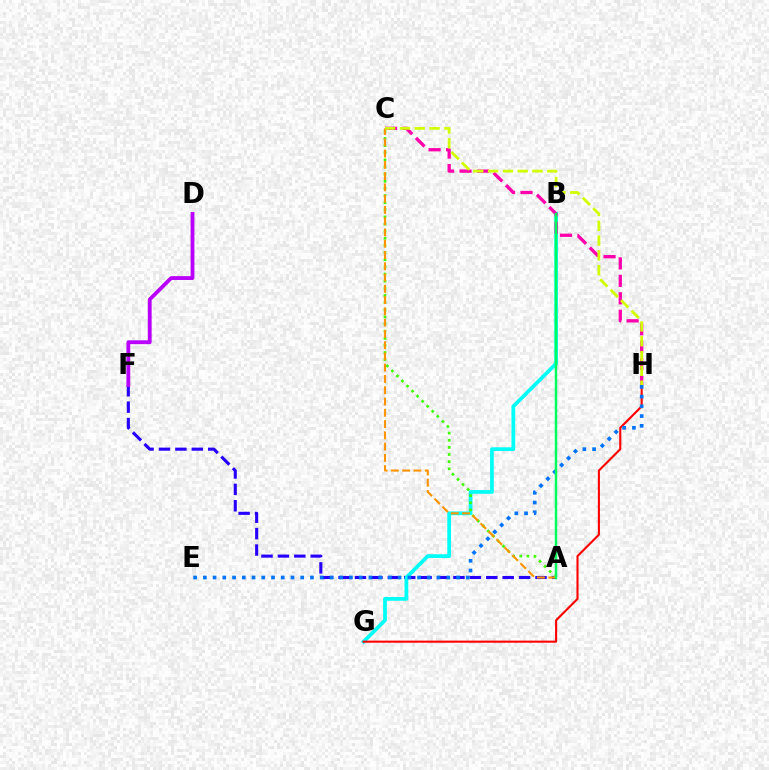{('A', 'F'): [{'color': '#2500ff', 'line_style': 'dashed', 'thickness': 2.23}], ('B', 'G'): [{'color': '#00fff6', 'line_style': 'solid', 'thickness': 2.7}], ('G', 'H'): [{'color': '#ff0000', 'line_style': 'solid', 'thickness': 1.51}], ('A', 'C'): [{'color': '#3dff00', 'line_style': 'dotted', 'thickness': 1.94}, {'color': '#ff9400', 'line_style': 'dashed', 'thickness': 1.53}], ('C', 'H'): [{'color': '#ff00ac', 'line_style': 'dashed', 'thickness': 2.37}, {'color': '#d1ff00', 'line_style': 'dashed', 'thickness': 2.01}], ('E', 'H'): [{'color': '#0074ff', 'line_style': 'dotted', 'thickness': 2.65}], ('A', 'B'): [{'color': '#00ff5c', 'line_style': 'solid', 'thickness': 1.79}], ('D', 'F'): [{'color': '#b900ff', 'line_style': 'solid', 'thickness': 2.76}]}